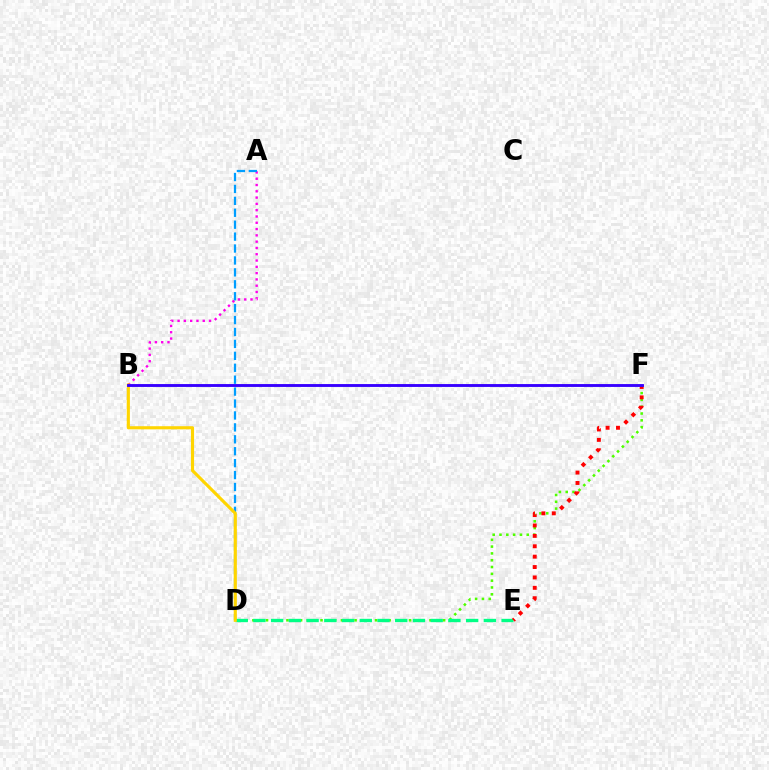{('D', 'F'): [{'color': '#4fff00', 'line_style': 'dotted', 'thickness': 1.85}], ('A', 'B'): [{'color': '#ff00ed', 'line_style': 'dotted', 'thickness': 1.71}], ('D', 'E'): [{'color': '#00ff86', 'line_style': 'dashed', 'thickness': 2.41}], ('A', 'D'): [{'color': '#009eff', 'line_style': 'dashed', 'thickness': 1.62}], ('B', 'D'): [{'color': '#ffd500', 'line_style': 'solid', 'thickness': 2.26}], ('E', 'F'): [{'color': '#ff0000', 'line_style': 'dotted', 'thickness': 2.82}], ('B', 'F'): [{'color': '#3700ff', 'line_style': 'solid', 'thickness': 2.07}]}